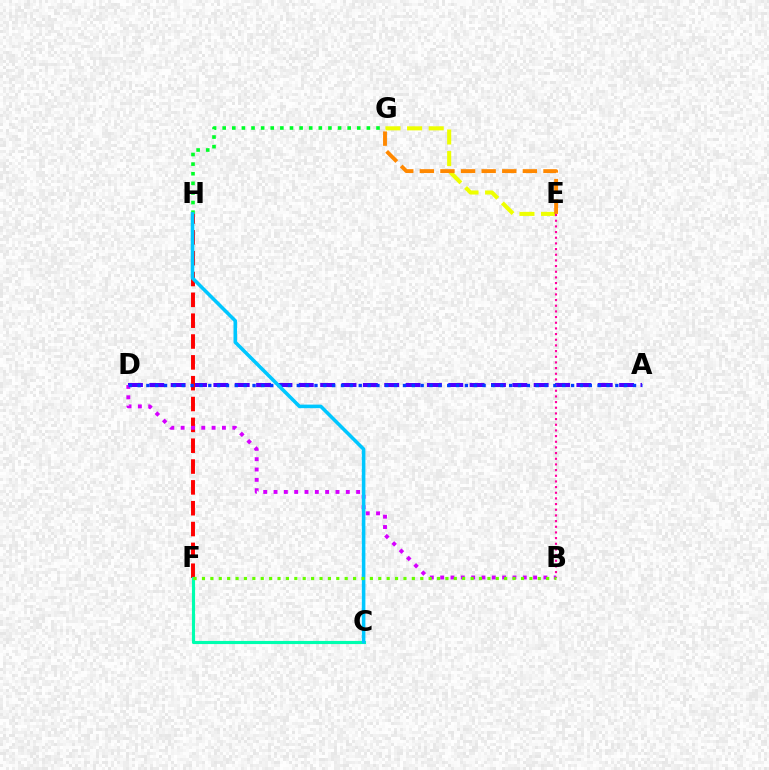{('A', 'D'): [{'color': '#4f00ff', 'line_style': 'dashed', 'thickness': 2.9}, {'color': '#003fff', 'line_style': 'dotted', 'thickness': 2.4}], ('E', 'G'): [{'color': '#eeff00', 'line_style': 'dashed', 'thickness': 2.94}, {'color': '#ff8800', 'line_style': 'dashed', 'thickness': 2.8}], ('F', 'H'): [{'color': '#ff0000', 'line_style': 'dashed', 'thickness': 2.83}], ('B', 'E'): [{'color': '#ff00a0', 'line_style': 'dotted', 'thickness': 1.54}], ('B', 'D'): [{'color': '#d600ff', 'line_style': 'dotted', 'thickness': 2.81}], ('C', 'F'): [{'color': '#00ffaf', 'line_style': 'solid', 'thickness': 2.26}], ('G', 'H'): [{'color': '#00ff27', 'line_style': 'dotted', 'thickness': 2.61}], ('C', 'H'): [{'color': '#00c7ff', 'line_style': 'solid', 'thickness': 2.56}], ('B', 'F'): [{'color': '#66ff00', 'line_style': 'dotted', 'thickness': 2.28}]}